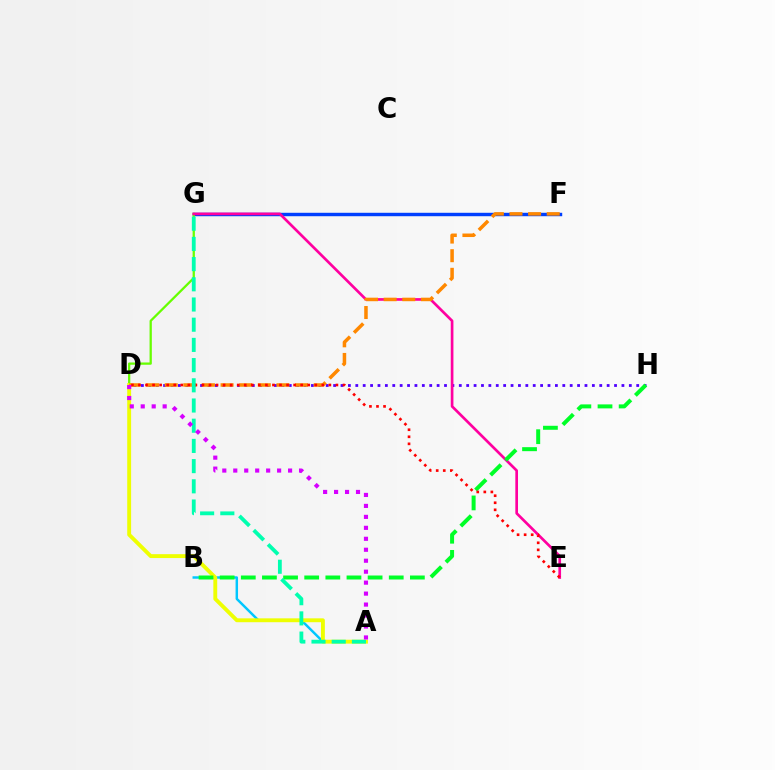{('A', 'B'): [{'color': '#00c7ff', 'line_style': 'solid', 'thickness': 1.77}], ('D', 'H'): [{'color': '#4f00ff', 'line_style': 'dotted', 'thickness': 2.01}], ('F', 'G'): [{'color': '#003fff', 'line_style': 'solid', 'thickness': 2.47}], ('D', 'G'): [{'color': '#66ff00', 'line_style': 'solid', 'thickness': 1.64}], ('A', 'D'): [{'color': '#eeff00', 'line_style': 'solid', 'thickness': 2.79}, {'color': '#d600ff', 'line_style': 'dotted', 'thickness': 2.98}], ('E', 'G'): [{'color': '#ff00a0', 'line_style': 'solid', 'thickness': 1.93}], ('D', 'F'): [{'color': '#ff8800', 'line_style': 'dashed', 'thickness': 2.53}], ('B', 'H'): [{'color': '#00ff27', 'line_style': 'dashed', 'thickness': 2.87}], ('D', 'E'): [{'color': '#ff0000', 'line_style': 'dotted', 'thickness': 1.92}], ('A', 'G'): [{'color': '#00ffaf', 'line_style': 'dashed', 'thickness': 2.74}]}